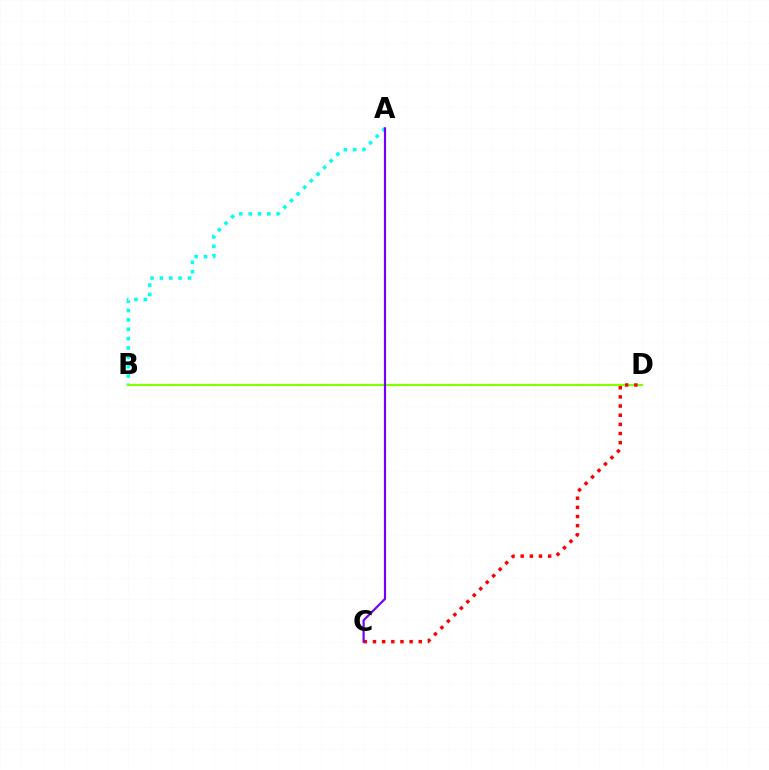{('A', 'B'): [{'color': '#00fff6', 'line_style': 'dotted', 'thickness': 2.54}], ('B', 'D'): [{'color': '#84ff00', 'line_style': 'solid', 'thickness': 1.6}], ('C', 'D'): [{'color': '#ff0000', 'line_style': 'dotted', 'thickness': 2.49}], ('A', 'C'): [{'color': '#7200ff', 'line_style': 'solid', 'thickness': 1.57}]}